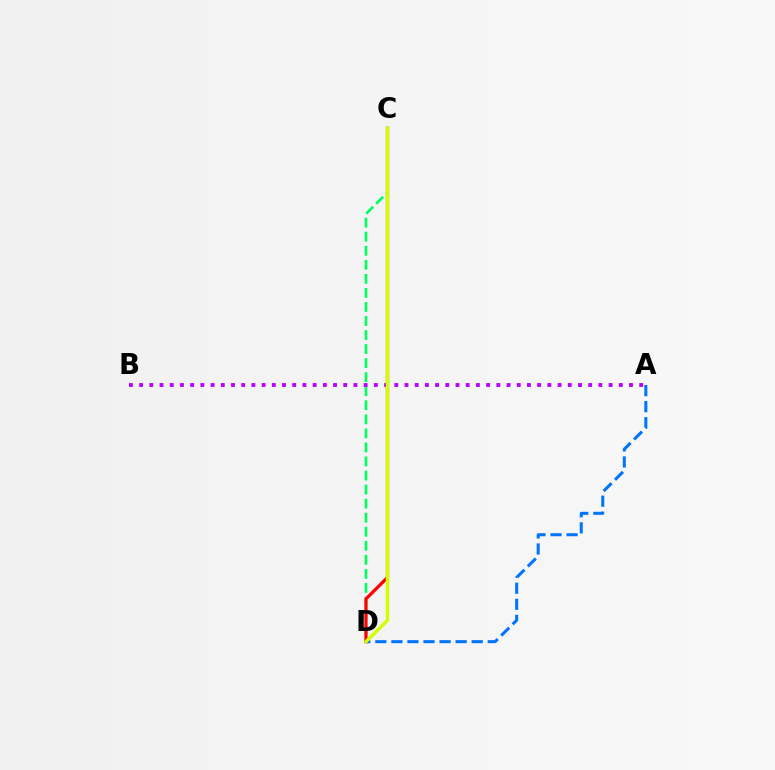{('C', 'D'): [{'color': '#00ff5c', 'line_style': 'dashed', 'thickness': 1.91}, {'color': '#ff0000', 'line_style': 'solid', 'thickness': 2.31}, {'color': '#d1ff00', 'line_style': 'solid', 'thickness': 2.47}], ('A', 'D'): [{'color': '#0074ff', 'line_style': 'dashed', 'thickness': 2.18}], ('A', 'B'): [{'color': '#b900ff', 'line_style': 'dotted', 'thickness': 2.77}]}